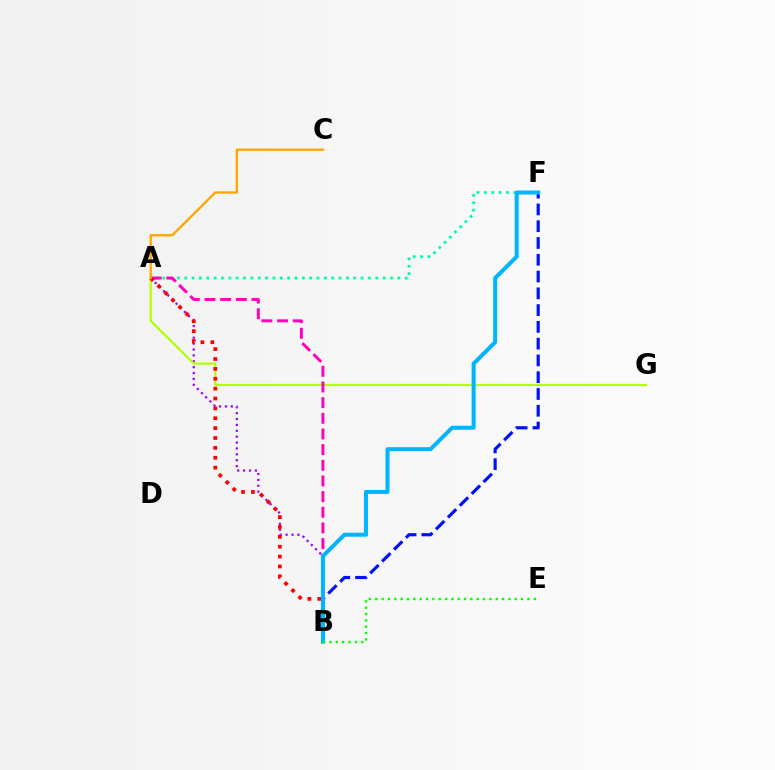{('A', 'B'): [{'color': '#9b00ff', 'line_style': 'dotted', 'thickness': 1.6}, {'color': '#ff00bd', 'line_style': 'dashed', 'thickness': 2.13}, {'color': '#ff0000', 'line_style': 'dotted', 'thickness': 2.68}], ('A', 'F'): [{'color': '#00ff9d', 'line_style': 'dotted', 'thickness': 2.0}], ('A', 'G'): [{'color': '#b3ff00', 'line_style': 'solid', 'thickness': 1.58}], ('B', 'F'): [{'color': '#0010ff', 'line_style': 'dashed', 'thickness': 2.28}, {'color': '#00b5ff', 'line_style': 'solid', 'thickness': 2.88}], ('A', 'C'): [{'color': '#ffa500', 'line_style': 'solid', 'thickness': 1.66}], ('B', 'E'): [{'color': '#08ff00', 'line_style': 'dotted', 'thickness': 1.72}]}